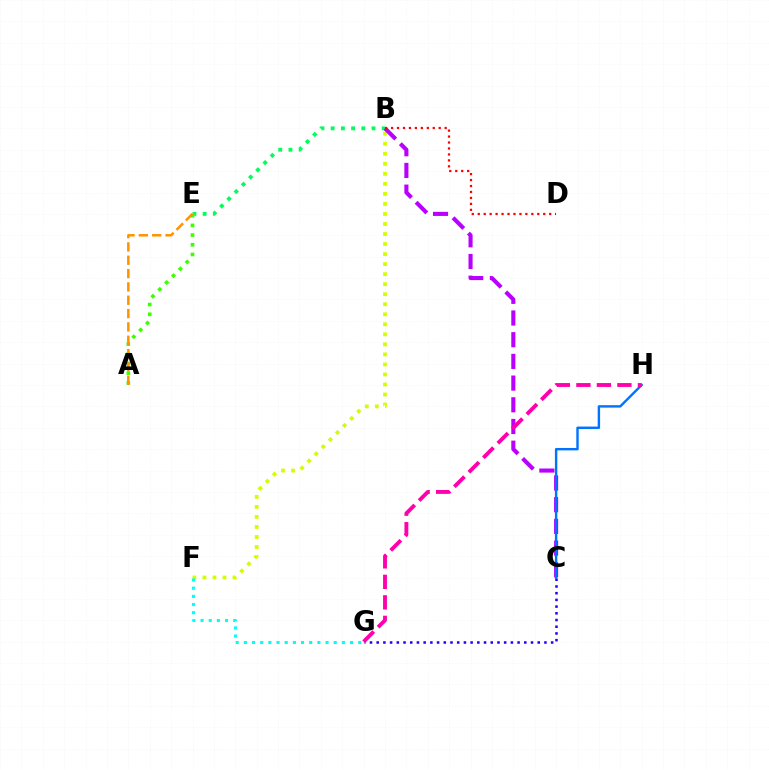{('B', 'E'): [{'color': '#00ff5c', 'line_style': 'dotted', 'thickness': 2.78}], ('B', 'F'): [{'color': '#d1ff00', 'line_style': 'dotted', 'thickness': 2.73}], ('B', 'C'): [{'color': '#b900ff', 'line_style': 'dashed', 'thickness': 2.95}], ('F', 'G'): [{'color': '#00fff6', 'line_style': 'dotted', 'thickness': 2.22}], ('A', 'E'): [{'color': '#3dff00', 'line_style': 'dotted', 'thickness': 2.63}, {'color': '#ff9400', 'line_style': 'dashed', 'thickness': 1.81}], ('C', 'H'): [{'color': '#0074ff', 'line_style': 'solid', 'thickness': 1.74}], ('C', 'G'): [{'color': '#2500ff', 'line_style': 'dotted', 'thickness': 1.82}], ('G', 'H'): [{'color': '#ff00ac', 'line_style': 'dashed', 'thickness': 2.79}], ('B', 'D'): [{'color': '#ff0000', 'line_style': 'dotted', 'thickness': 1.62}]}